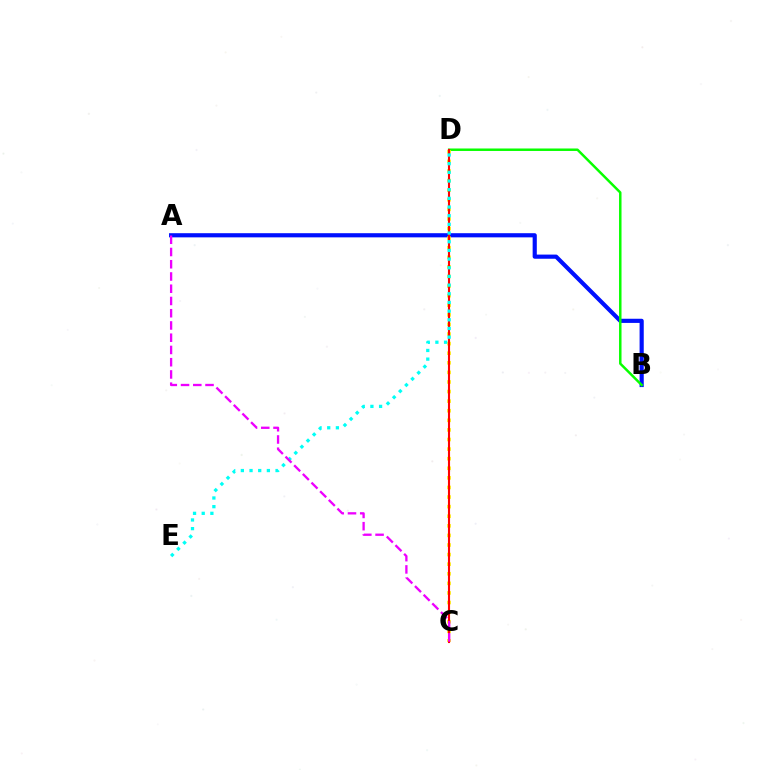{('A', 'B'): [{'color': '#0010ff', 'line_style': 'solid', 'thickness': 2.99}], ('B', 'D'): [{'color': '#08ff00', 'line_style': 'solid', 'thickness': 1.78}], ('C', 'D'): [{'color': '#fcf500', 'line_style': 'dotted', 'thickness': 2.61}, {'color': '#ff0000', 'line_style': 'solid', 'thickness': 1.52}], ('D', 'E'): [{'color': '#00fff6', 'line_style': 'dotted', 'thickness': 2.36}], ('A', 'C'): [{'color': '#ee00ff', 'line_style': 'dashed', 'thickness': 1.66}]}